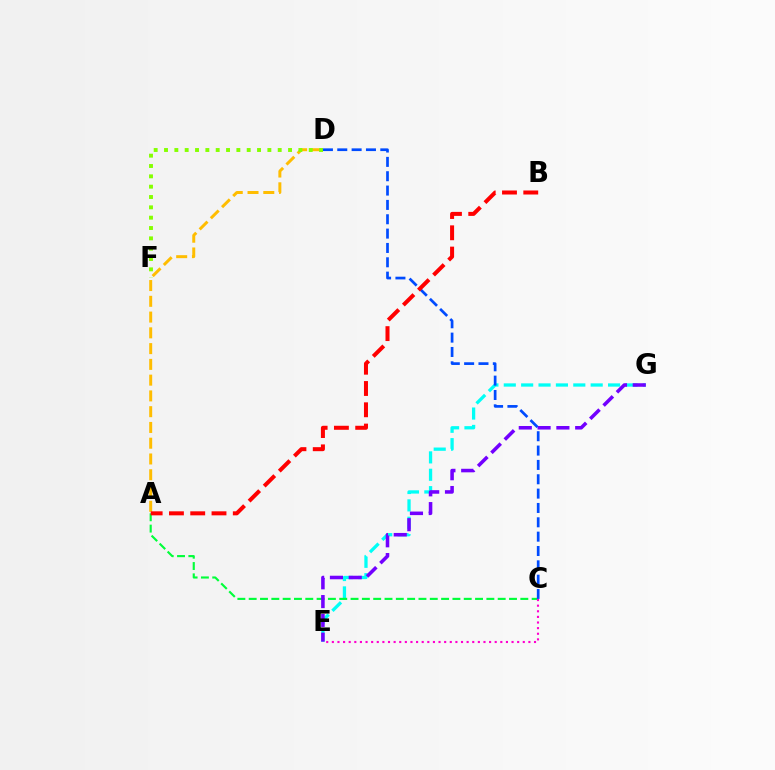{('E', 'G'): [{'color': '#00fff6', 'line_style': 'dashed', 'thickness': 2.36}, {'color': '#7200ff', 'line_style': 'dashed', 'thickness': 2.55}], ('A', 'C'): [{'color': '#00ff39', 'line_style': 'dashed', 'thickness': 1.54}], ('A', 'D'): [{'color': '#ffbd00', 'line_style': 'dashed', 'thickness': 2.14}], ('C', 'E'): [{'color': '#ff00cf', 'line_style': 'dotted', 'thickness': 1.53}], ('D', 'F'): [{'color': '#84ff00', 'line_style': 'dotted', 'thickness': 2.81}], ('C', 'D'): [{'color': '#004bff', 'line_style': 'dashed', 'thickness': 1.95}], ('A', 'B'): [{'color': '#ff0000', 'line_style': 'dashed', 'thickness': 2.89}]}